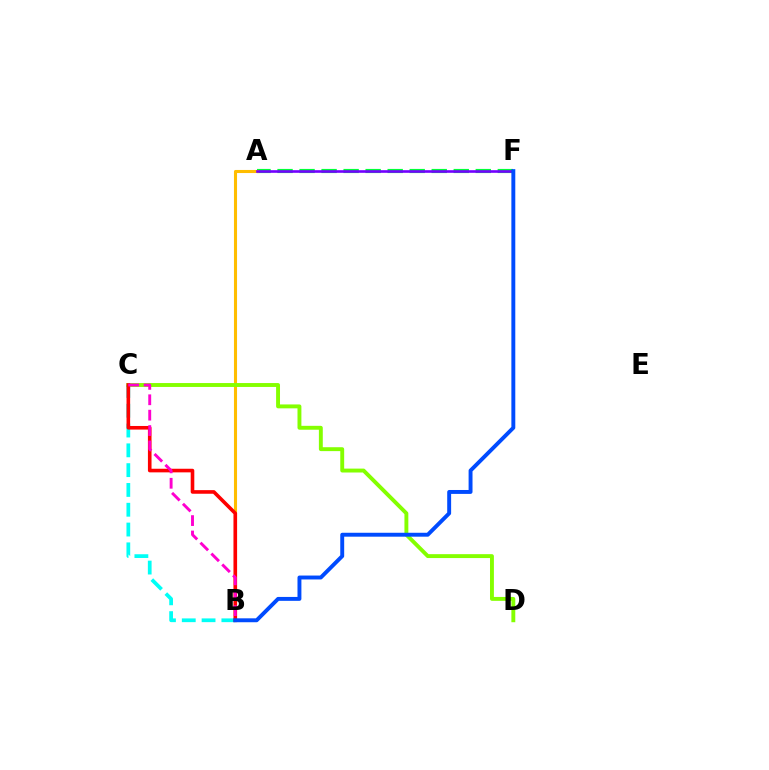{('A', 'F'): [{'color': '#00ff39', 'line_style': 'dashed', 'thickness': 2.99}, {'color': '#7200ff', 'line_style': 'solid', 'thickness': 1.89}], ('B', 'C'): [{'color': '#00fff6', 'line_style': 'dashed', 'thickness': 2.69}, {'color': '#ff0000', 'line_style': 'solid', 'thickness': 2.6}, {'color': '#ff00cf', 'line_style': 'dashed', 'thickness': 2.09}], ('A', 'B'): [{'color': '#ffbd00', 'line_style': 'solid', 'thickness': 2.22}], ('C', 'D'): [{'color': '#84ff00', 'line_style': 'solid', 'thickness': 2.81}], ('B', 'F'): [{'color': '#004bff', 'line_style': 'solid', 'thickness': 2.82}]}